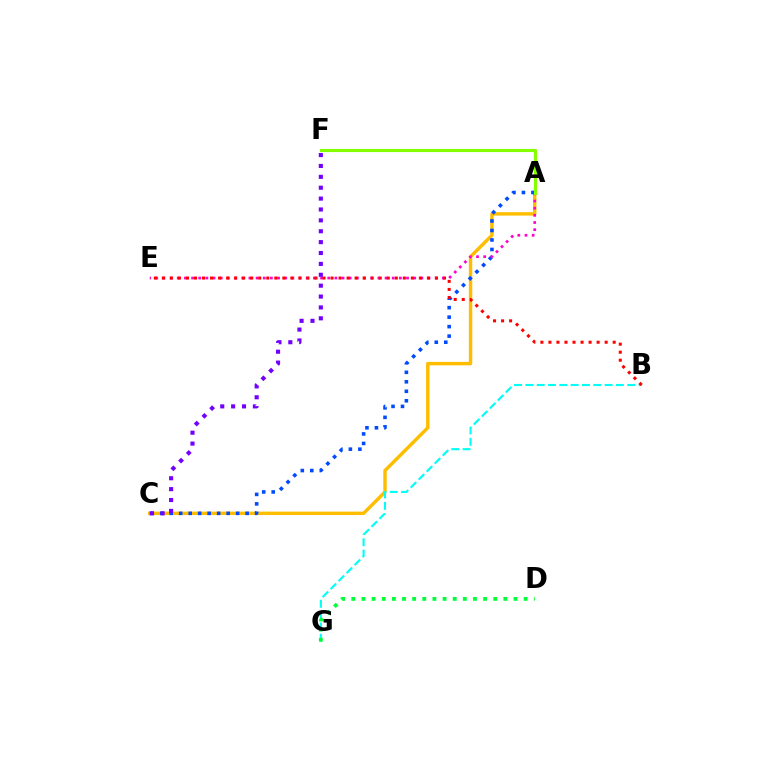{('A', 'C'): [{'color': '#ffbd00', 'line_style': 'solid', 'thickness': 2.46}, {'color': '#004bff', 'line_style': 'dotted', 'thickness': 2.58}], ('B', 'G'): [{'color': '#00fff6', 'line_style': 'dashed', 'thickness': 1.54}], ('D', 'G'): [{'color': '#00ff39', 'line_style': 'dotted', 'thickness': 2.75}], ('A', 'E'): [{'color': '#ff00cf', 'line_style': 'dotted', 'thickness': 1.95}], ('B', 'E'): [{'color': '#ff0000', 'line_style': 'dotted', 'thickness': 2.18}], ('A', 'F'): [{'color': '#84ff00', 'line_style': 'solid', 'thickness': 2.25}], ('C', 'F'): [{'color': '#7200ff', 'line_style': 'dotted', 'thickness': 2.96}]}